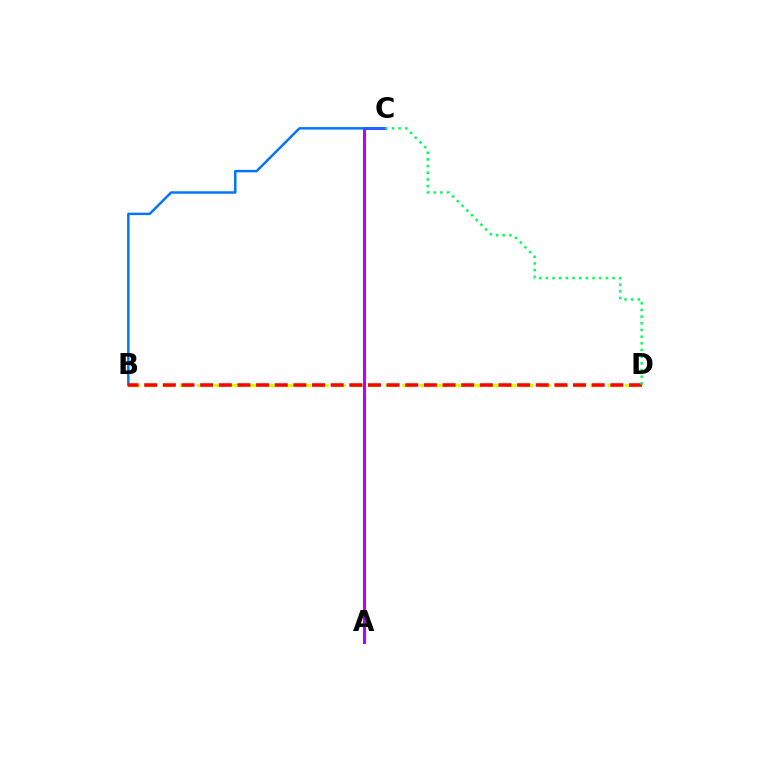{('A', 'C'): [{'color': '#b900ff', 'line_style': 'solid', 'thickness': 2.21}], ('B', 'C'): [{'color': '#0074ff', 'line_style': 'solid', 'thickness': 1.77}], ('B', 'D'): [{'color': '#d1ff00', 'line_style': 'dashed', 'thickness': 2.32}, {'color': '#ff0000', 'line_style': 'dashed', 'thickness': 2.53}], ('C', 'D'): [{'color': '#00ff5c', 'line_style': 'dotted', 'thickness': 1.81}]}